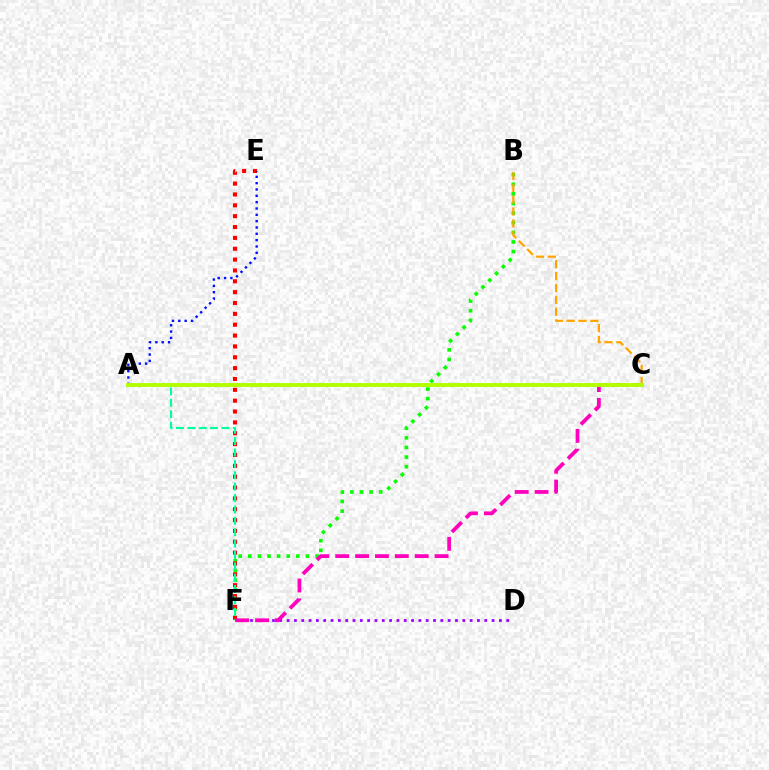{('B', 'F'): [{'color': '#08ff00', 'line_style': 'dotted', 'thickness': 2.61}], ('B', 'C'): [{'color': '#ffa500', 'line_style': 'dashed', 'thickness': 1.61}], ('A', 'C'): [{'color': '#00b5ff', 'line_style': 'dotted', 'thickness': 1.84}, {'color': '#b3ff00', 'line_style': 'solid', 'thickness': 2.81}], ('E', 'F'): [{'color': '#ff0000', 'line_style': 'dotted', 'thickness': 2.95}], ('A', 'F'): [{'color': '#00ff9d', 'line_style': 'dashed', 'thickness': 1.54}], ('A', 'E'): [{'color': '#0010ff', 'line_style': 'dotted', 'thickness': 1.72}], ('D', 'F'): [{'color': '#9b00ff', 'line_style': 'dotted', 'thickness': 1.99}], ('C', 'F'): [{'color': '#ff00bd', 'line_style': 'dashed', 'thickness': 2.7}]}